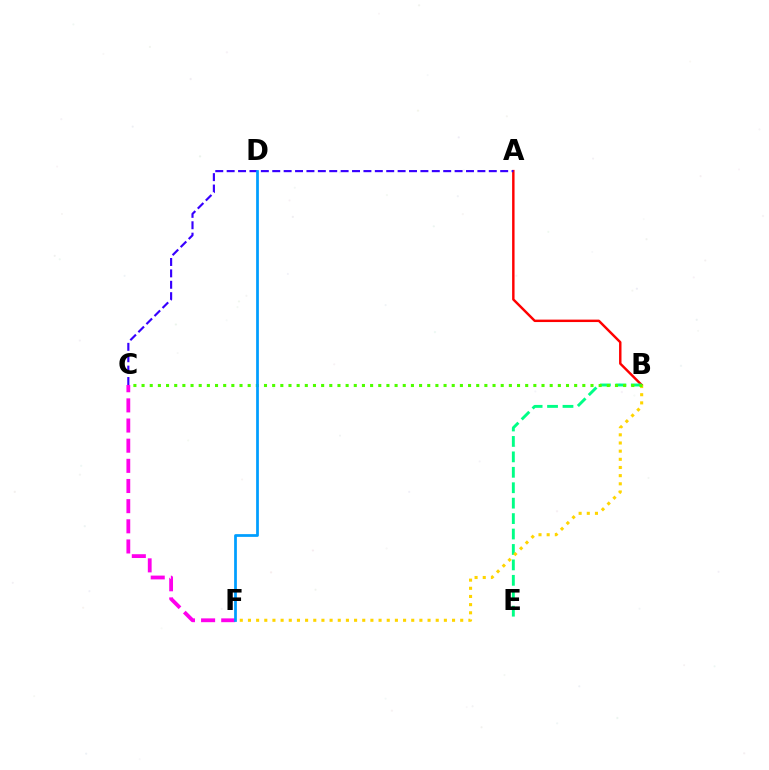{('A', 'B'): [{'color': '#ff0000', 'line_style': 'solid', 'thickness': 1.76}], ('A', 'C'): [{'color': '#3700ff', 'line_style': 'dashed', 'thickness': 1.55}], ('C', 'F'): [{'color': '#ff00ed', 'line_style': 'dashed', 'thickness': 2.74}], ('B', 'E'): [{'color': '#00ff86', 'line_style': 'dashed', 'thickness': 2.1}], ('B', 'F'): [{'color': '#ffd500', 'line_style': 'dotted', 'thickness': 2.22}], ('B', 'C'): [{'color': '#4fff00', 'line_style': 'dotted', 'thickness': 2.22}], ('D', 'F'): [{'color': '#009eff', 'line_style': 'solid', 'thickness': 1.98}]}